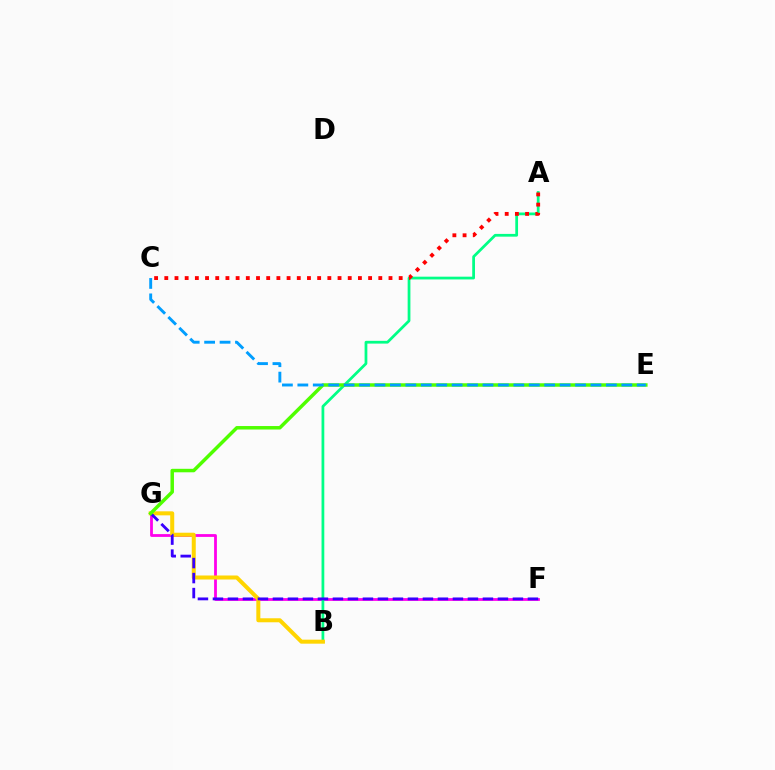{('F', 'G'): [{'color': '#ff00ed', 'line_style': 'solid', 'thickness': 2.01}, {'color': '#3700ff', 'line_style': 'dashed', 'thickness': 2.04}], ('A', 'B'): [{'color': '#00ff86', 'line_style': 'solid', 'thickness': 1.98}], ('B', 'G'): [{'color': '#ffd500', 'line_style': 'solid', 'thickness': 2.89}], ('A', 'C'): [{'color': '#ff0000', 'line_style': 'dotted', 'thickness': 2.77}], ('E', 'G'): [{'color': '#4fff00', 'line_style': 'solid', 'thickness': 2.51}], ('C', 'E'): [{'color': '#009eff', 'line_style': 'dashed', 'thickness': 2.1}]}